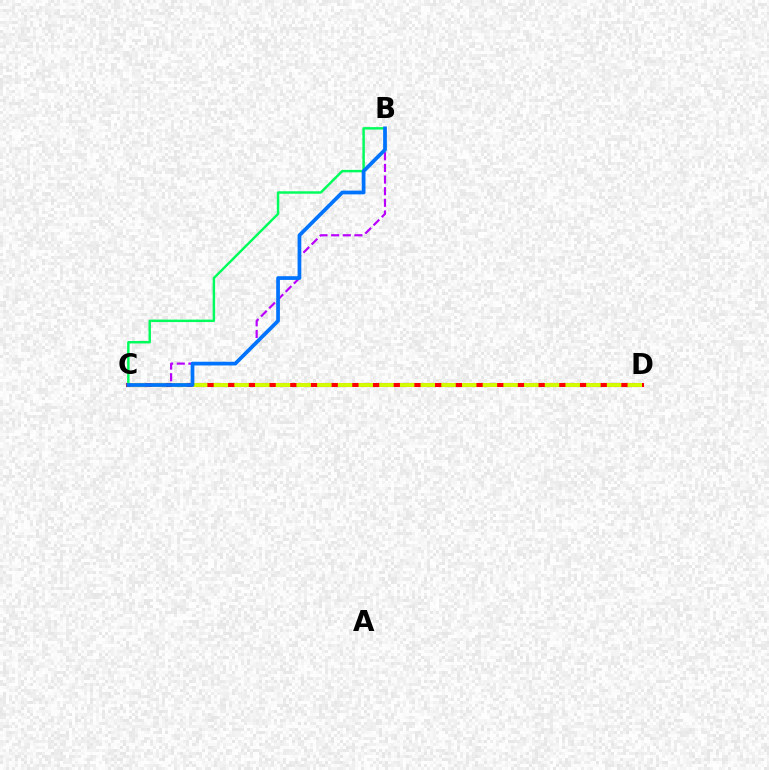{('C', 'D'): [{'color': '#ff0000', 'line_style': 'solid', 'thickness': 2.93}, {'color': '#d1ff00', 'line_style': 'dashed', 'thickness': 2.81}], ('B', 'C'): [{'color': '#b900ff', 'line_style': 'dashed', 'thickness': 1.58}, {'color': '#00ff5c', 'line_style': 'solid', 'thickness': 1.77}, {'color': '#0074ff', 'line_style': 'solid', 'thickness': 2.68}]}